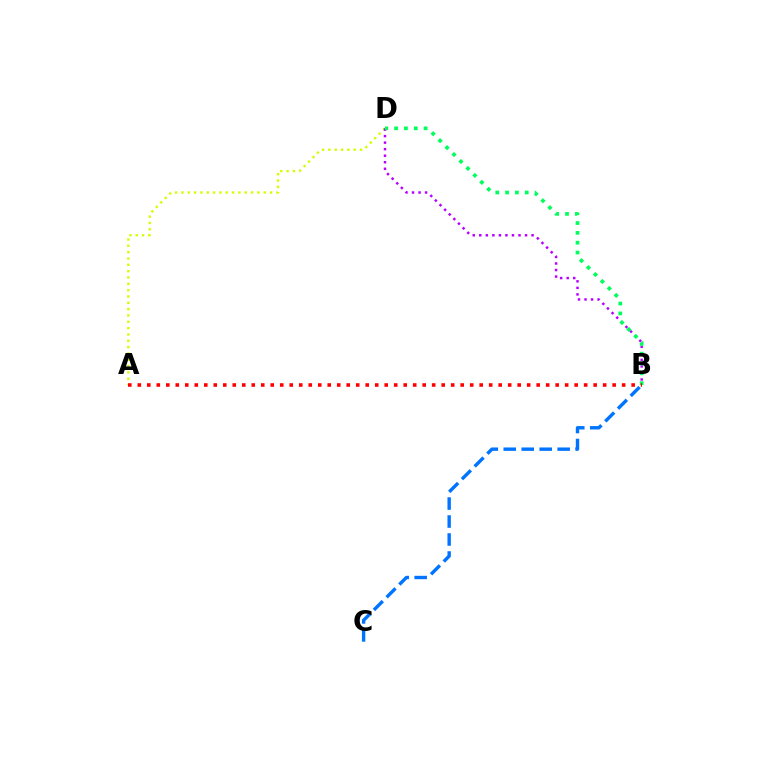{('A', 'D'): [{'color': '#d1ff00', 'line_style': 'dotted', 'thickness': 1.72}], ('B', 'D'): [{'color': '#b900ff', 'line_style': 'dotted', 'thickness': 1.78}, {'color': '#00ff5c', 'line_style': 'dotted', 'thickness': 2.67}], ('B', 'C'): [{'color': '#0074ff', 'line_style': 'dashed', 'thickness': 2.44}], ('A', 'B'): [{'color': '#ff0000', 'line_style': 'dotted', 'thickness': 2.58}]}